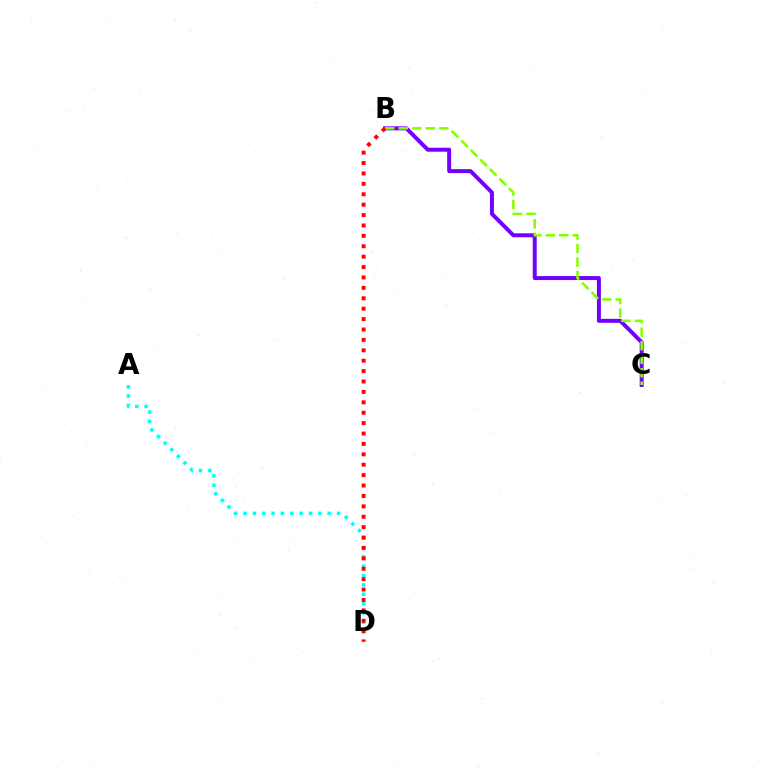{('B', 'C'): [{'color': '#7200ff', 'line_style': 'solid', 'thickness': 2.86}, {'color': '#84ff00', 'line_style': 'dashed', 'thickness': 1.84}], ('A', 'D'): [{'color': '#00fff6', 'line_style': 'dotted', 'thickness': 2.54}], ('B', 'D'): [{'color': '#ff0000', 'line_style': 'dotted', 'thickness': 2.83}]}